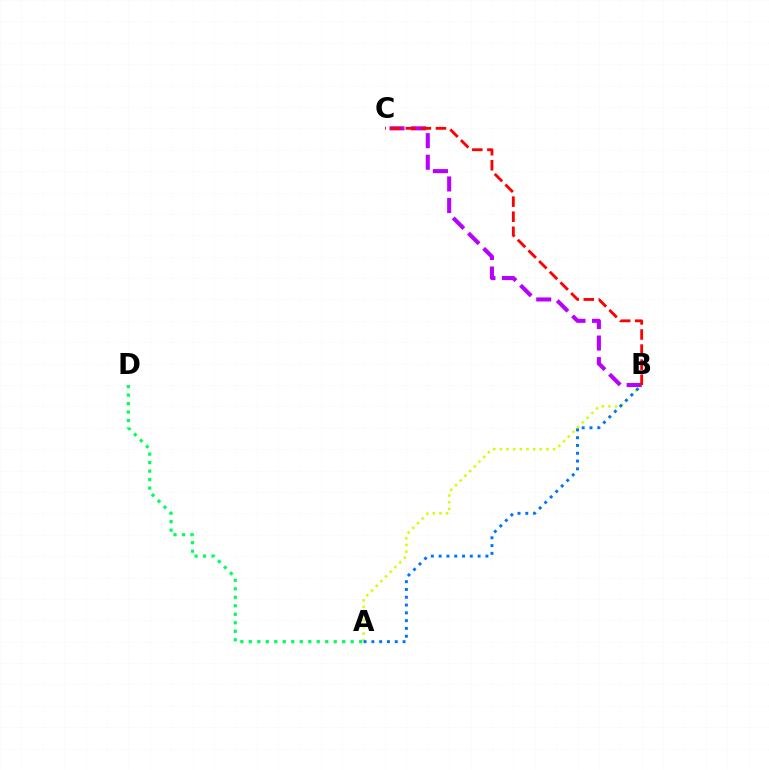{('A', 'B'): [{'color': '#d1ff00', 'line_style': 'dotted', 'thickness': 1.8}, {'color': '#0074ff', 'line_style': 'dotted', 'thickness': 2.12}], ('B', 'C'): [{'color': '#b900ff', 'line_style': 'dashed', 'thickness': 2.93}, {'color': '#ff0000', 'line_style': 'dashed', 'thickness': 2.05}], ('A', 'D'): [{'color': '#00ff5c', 'line_style': 'dotted', 'thickness': 2.31}]}